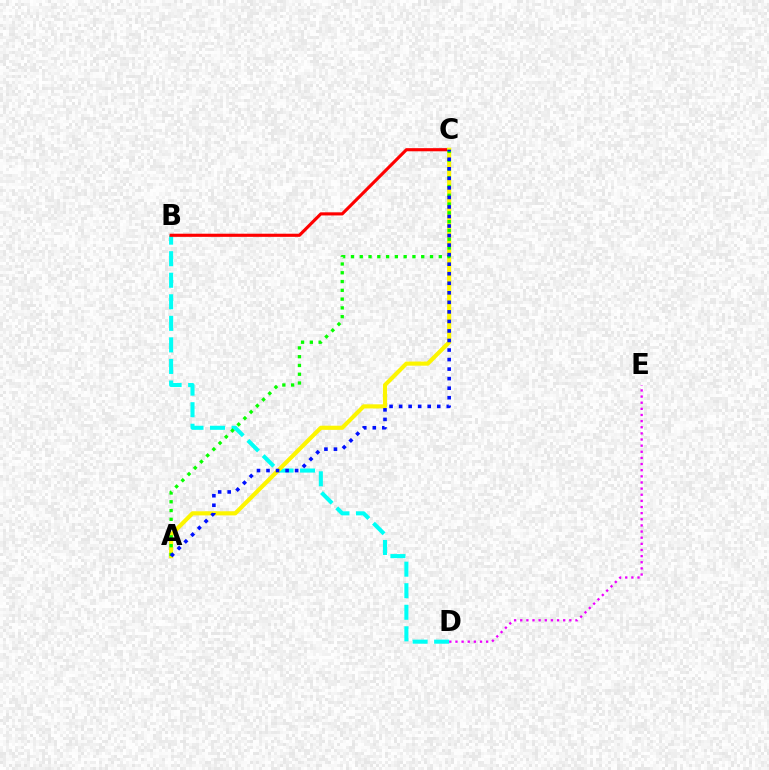{('B', 'D'): [{'color': '#00fff6', 'line_style': 'dashed', 'thickness': 2.93}], ('B', 'C'): [{'color': '#ff0000', 'line_style': 'solid', 'thickness': 2.25}], ('D', 'E'): [{'color': '#ee00ff', 'line_style': 'dotted', 'thickness': 1.67}], ('A', 'C'): [{'color': '#fcf500', 'line_style': 'solid', 'thickness': 2.98}, {'color': '#08ff00', 'line_style': 'dotted', 'thickness': 2.39}, {'color': '#0010ff', 'line_style': 'dotted', 'thickness': 2.59}]}